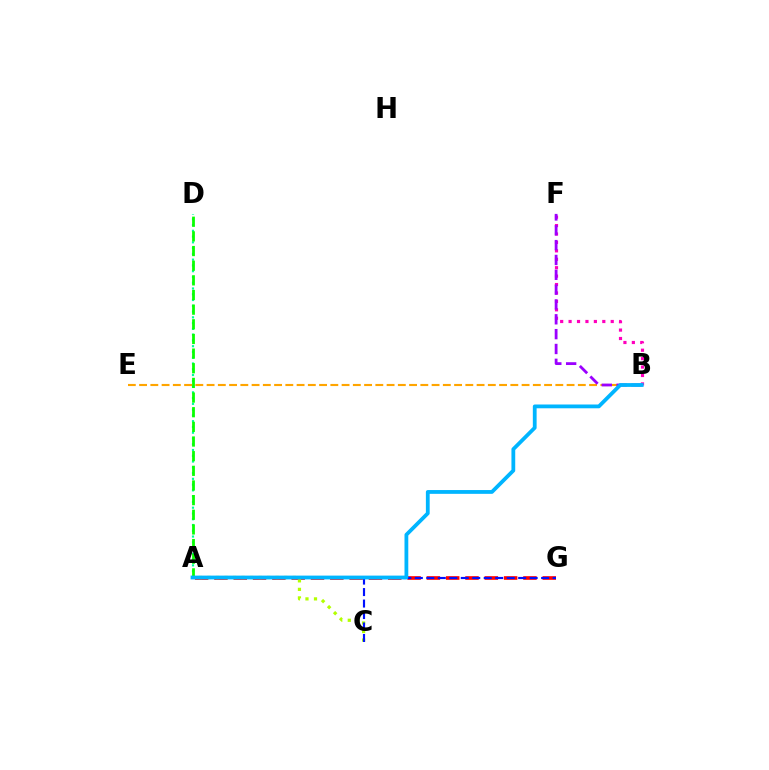{('A', 'D'): [{'color': '#00ff9d', 'line_style': 'dotted', 'thickness': 1.57}, {'color': '#08ff00', 'line_style': 'dashed', 'thickness': 1.99}], ('B', 'E'): [{'color': '#ffa500', 'line_style': 'dashed', 'thickness': 1.53}], ('B', 'F'): [{'color': '#ff00bd', 'line_style': 'dotted', 'thickness': 2.29}, {'color': '#9b00ff', 'line_style': 'dashed', 'thickness': 2.02}], ('A', 'G'): [{'color': '#ff0000', 'line_style': 'dashed', 'thickness': 2.62}], ('A', 'C'): [{'color': '#b3ff00', 'line_style': 'dotted', 'thickness': 2.32}], ('C', 'G'): [{'color': '#0010ff', 'line_style': 'dashed', 'thickness': 1.56}], ('A', 'B'): [{'color': '#00b5ff', 'line_style': 'solid', 'thickness': 2.73}]}